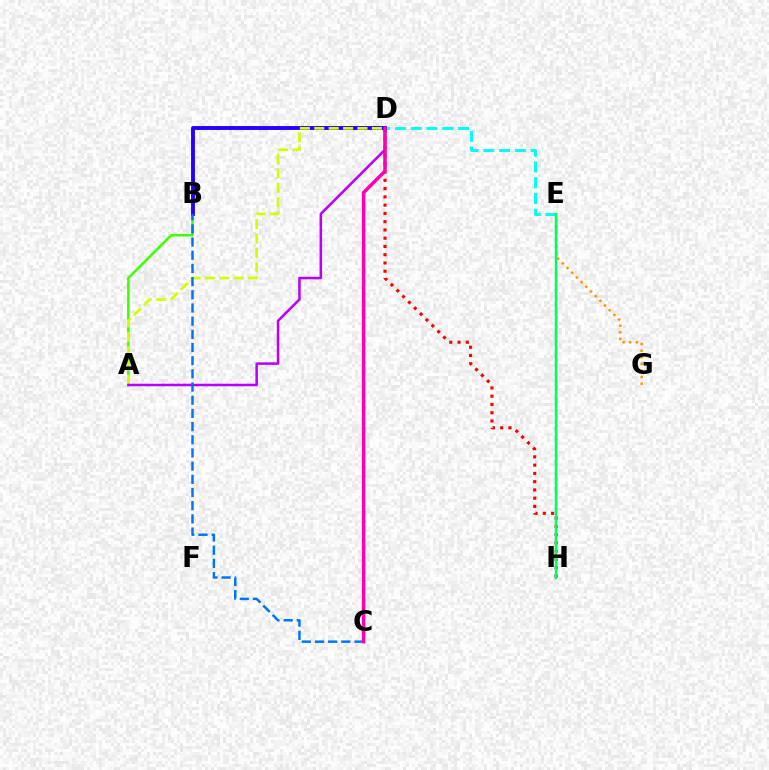{('E', 'G'): [{'color': '#ff9400', 'line_style': 'dotted', 'thickness': 1.8}], ('D', 'H'): [{'color': '#ff0000', 'line_style': 'dotted', 'thickness': 2.25}], ('A', 'B'): [{'color': '#3dff00', 'line_style': 'solid', 'thickness': 1.76}], ('D', 'E'): [{'color': '#00fff6', 'line_style': 'dashed', 'thickness': 2.14}], ('B', 'D'): [{'color': '#2500ff', 'line_style': 'solid', 'thickness': 2.79}], ('E', 'H'): [{'color': '#00ff5c', 'line_style': 'solid', 'thickness': 1.79}], ('A', 'D'): [{'color': '#d1ff00', 'line_style': 'dashed', 'thickness': 1.96}, {'color': '#b900ff', 'line_style': 'solid', 'thickness': 1.82}], ('B', 'C'): [{'color': '#0074ff', 'line_style': 'dashed', 'thickness': 1.79}], ('C', 'D'): [{'color': '#ff00ac', 'line_style': 'solid', 'thickness': 2.5}]}